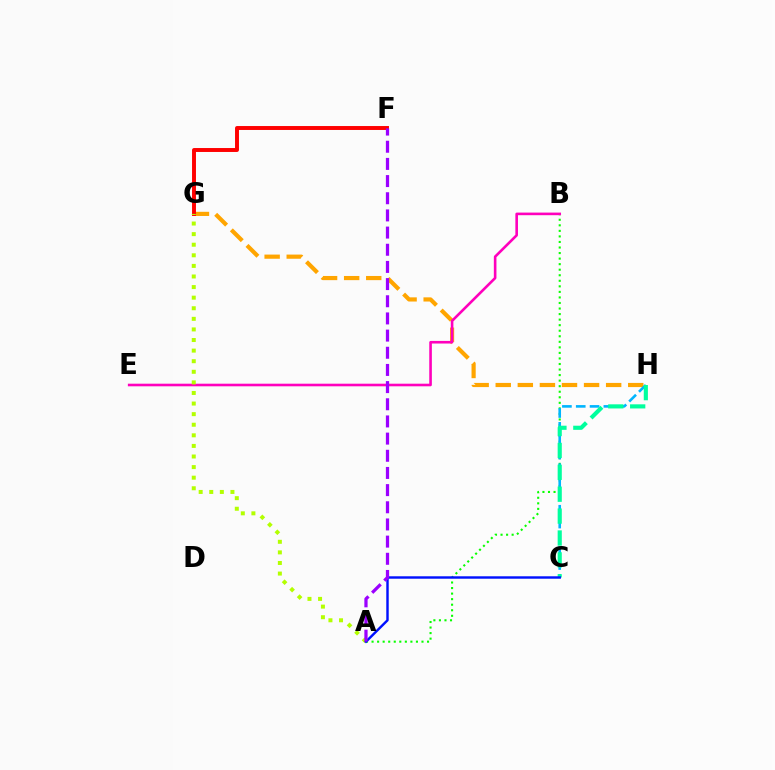{('A', 'B'): [{'color': '#08ff00', 'line_style': 'dotted', 'thickness': 1.51}], ('G', 'H'): [{'color': '#ffa500', 'line_style': 'dashed', 'thickness': 3.0}], ('F', 'G'): [{'color': '#ff0000', 'line_style': 'solid', 'thickness': 2.83}], ('C', 'H'): [{'color': '#00b5ff', 'line_style': 'dashed', 'thickness': 1.88}, {'color': '#00ff9d', 'line_style': 'dashed', 'thickness': 2.97}], ('B', 'E'): [{'color': '#ff00bd', 'line_style': 'solid', 'thickness': 1.88}], ('A', 'G'): [{'color': '#b3ff00', 'line_style': 'dotted', 'thickness': 2.88}], ('A', 'C'): [{'color': '#0010ff', 'line_style': 'solid', 'thickness': 1.75}], ('A', 'F'): [{'color': '#9b00ff', 'line_style': 'dashed', 'thickness': 2.33}]}